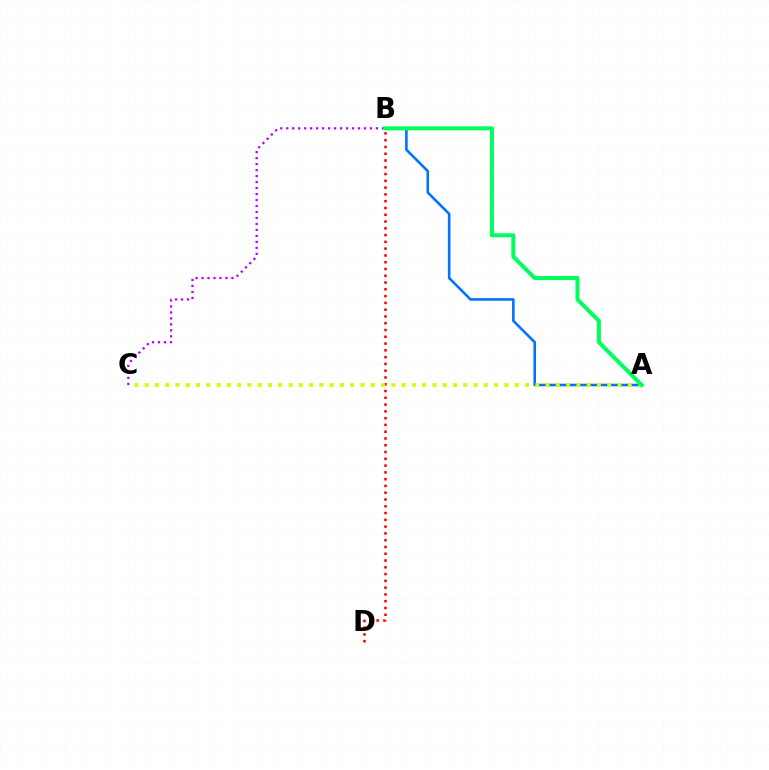{('B', 'C'): [{'color': '#b900ff', 'line_style': 'dotted', 'thickness': 1.63}], ('B', 'D'): [{'color': '#ff0000', 'line_style': 'dotted', 'thickness': 1.84}], ('A', 'B'): [{'color': '#0074ff', 'line_style': 'solid', 'thickness': 1.88}, {'color': '#00ff5c', 'line_style': 'solid', 'thickness': 2.88}], ('A', 'C'): [{'color': '#d1ff00', 'line_style': 'dotted', 'thickness': 2.79}]}